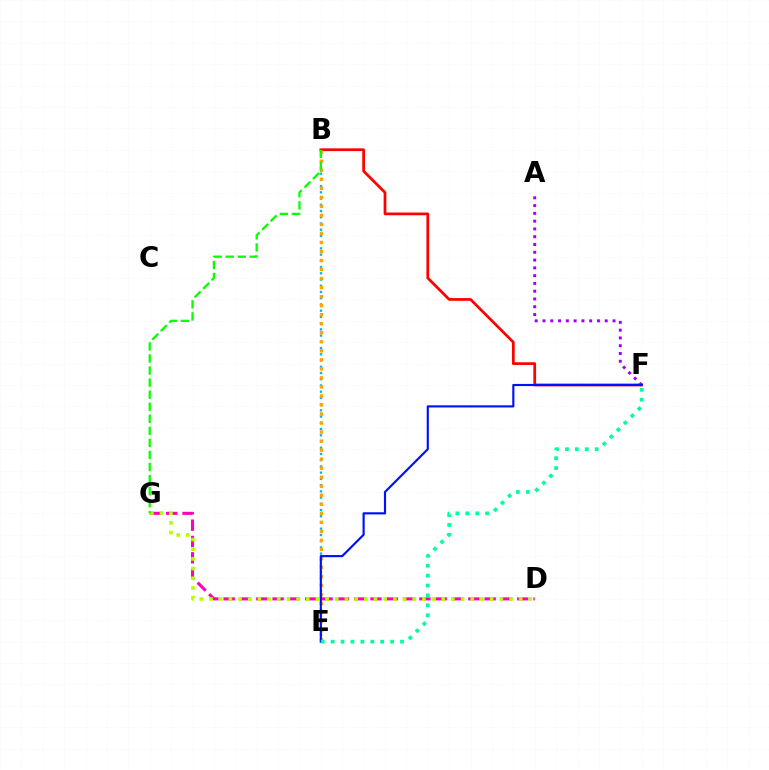{('B', 'E'): [{'color': '#00b5ff', 'line_style': 'dotted', 'thickness': 1.69}, {'color': '#ffa500', 'line_style': 'dotted', 'thickness': 2.45}], ('D', 'G'): [{'color': '#ff00bd', 'line_style': 'dashed', 'thickness': 2.22}, {'color': '#b3ff00', 'line_style': 'dotted', 'thickness': 2.63}], ('B', 'F'): [{'color': '#ff0000', 'line_style': 'solid', 'thickness': 1.97}], ('B', 'G'): [{'color': '#08ff00', 'line_style': 'dashed', 'thickness': 1.64}], ('A', 'F'): [{'color': '#9b00ff', 'line_style': 'dotted', 'thickness': 2.11}], ('E', 'F'): [{'color': '#0010ff', 'line_style': 'solid', 'thickness': 1.55}, {'color': '#00ff9d', 'line_style': 'dotted', 'thickness': 2.69}]}